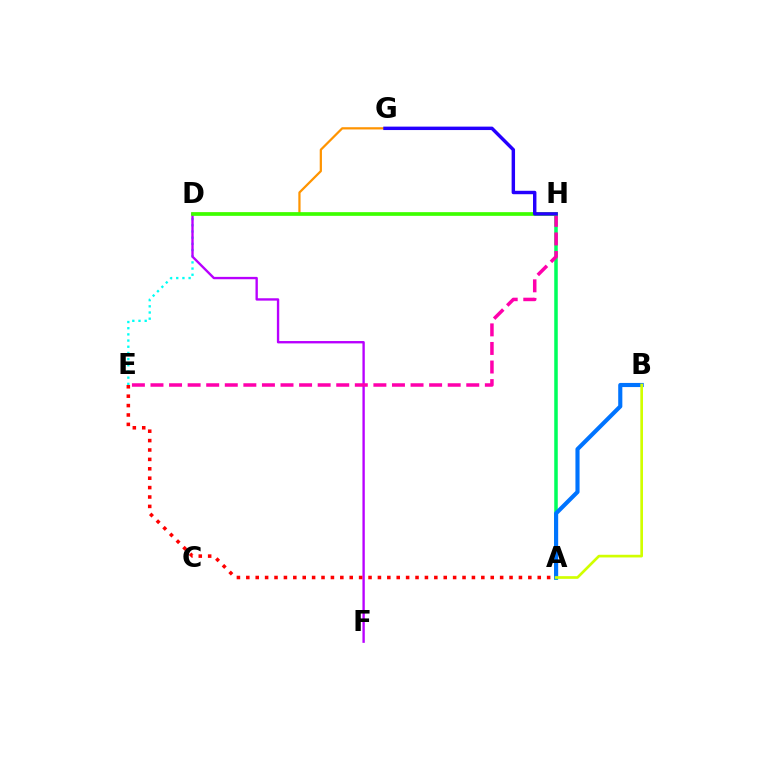{('A', 'H'): [{'color': '#00ff5c', 'line_style': 'solid', 'thickness': 2.54}], ('D', 'E'): [{'color': '#00fff6', 'line_style': 'dotted', 'thickness': 1.68}], ('D', 'G'): [{'color': '#ff9400', 'line_style': 'solid', 'thickness': 1.61}], ('D', 'F'): [{'color': '#b900ff', 'line_style': 'solid', 'thickness': 1.7}], ('A', 'B'): [{'color': '#0074ff', 'line_style': 'solid', 'thickness': 2.97}, {'color': '#d1ff00', 'line_style': 'solid', 'thickness': 1.93}], ('E', 'H'): [{'color': '#ff00ac', 'line_style': 'dashed', 'thickness': 2.52}], ('D', 'H'): [{'color': '#3dff00', 'line_style': 'solid', 'thickness': 2.66}], ('G', 'H'): [{'color': '#2500ff', 'line_style': 'solid', 'thickness': 2.47}], ('A', 'E'): [{'color': '#ff0000', 'line_style': 'dotted', 'thickness': 2.55}]}